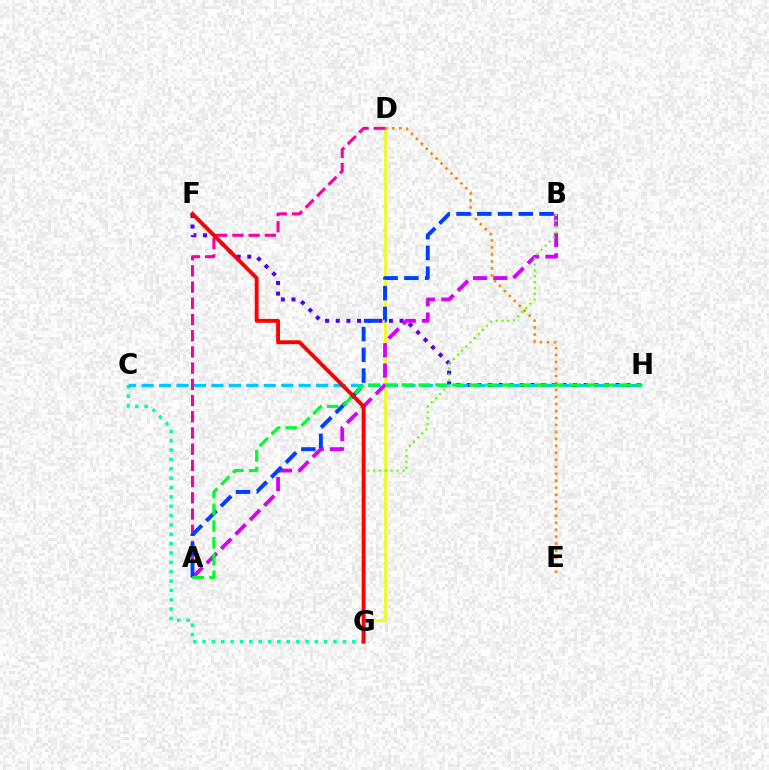{('D', 'G'): [{'color': '#eeff00', 'line_style': 'solid', 'thickness': 1.85}], ('D', 'E'): [{'color': '#ff8800', 'line_style': 'dotted', 'thickness': 1.9}], ('C', 'G'): [{'color': '#00ffaf', 'line_style': 'dotted', 'thickness': 2.54}], ('F', 'H'): [{'color': '#4f00ff', 'line_style': 'dotted', 'thickness': 2.89}], ('C', 'H'): [{'color': '#00c7ff', 'line_style': 'dashed', 'thickness': 2.37}], ('A', 'B'): [{'color': '#d600ff', 'line_style': 'dashed', 'thickness': 2.76}, {'color': '#003fff', 'line_style': 'dashed', 'thickness': 2.82}], ('A', 'D'): [{'color': '#ff00a0', 'line_style': 'dashed', 'thickness': 2.2}], ('B', 'G'): [{'color': '#66ff00', 'line_style': 'dotted', 'thickness': 1.59}], ('F', 'G'): [{'color': '#ff0000', 'line_style': 'solid', 'thickness': 2.8}], ('A', 'H'): [{'color': '#00ff27', 'line_style': 'dashed', 'thickness': 2.27}]}